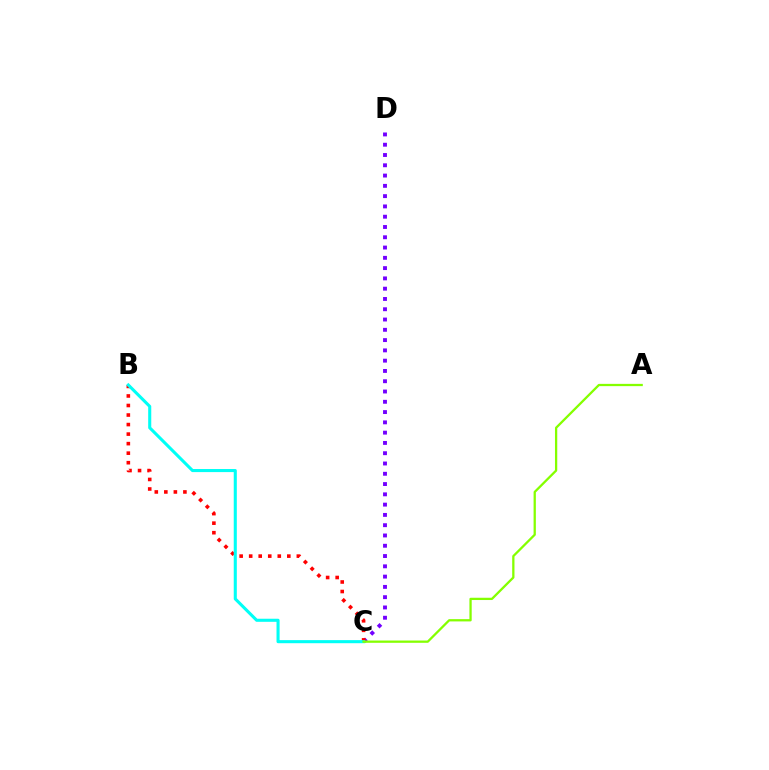{('C', 'D'): [{'color': '#7200ff', 'line_style': 'dotted', 'thickness': 2.79}], ('B', 'C'): [{'color': '#ff0000', 'line_style': 'dotted', 'thickness': 2.59}, {'color': '#00fff6', 'line_style': 'solid', 'thickness': 2.22}], ('A', 'C'): [{'color': '#84ff00', 'line_style': 'solid', 'thickness': 1.64}]}